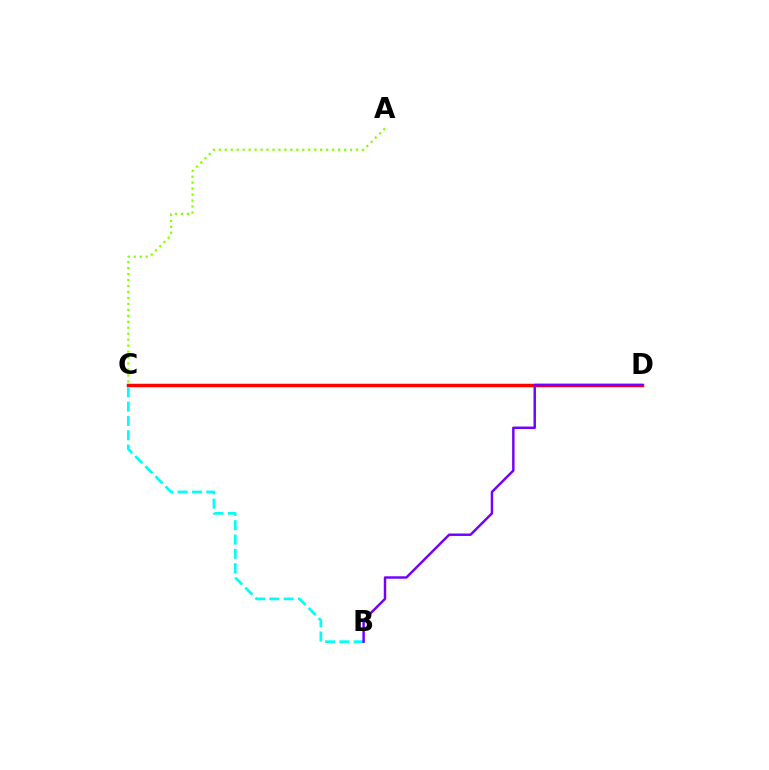{('A', 'C'): [{'color': '#84ff00', 'line_style': 'dotted', 'thickness': 1.62}], ('C', 'D'): [{'color': '#ff0000', 'line_style': 'solid', 'thickness': 2.52}], ('B', 'C'): [{'color': '#00fff6', 'line_style': 'dashed', 'thickness': 1.94}], ('B', 'D'): [{'color': '#7200ff', 'line_style': 'solid', 'thickness': 1.77}]}